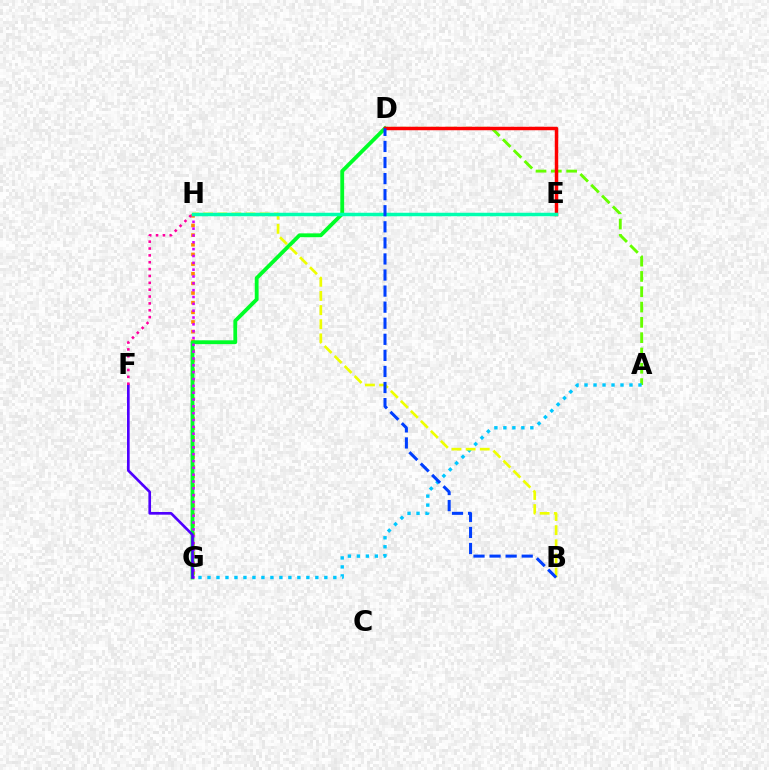{('G', 'H'): [{'color': '#ff8800', 'line_style': 'dotted', 'thickness': 2.62}, {'color': '#d600ff', 'line_style': 'dotted', 'thickness': 1.86}], ('A', 'D'): [{'color': '#66ff00', 'line_style': 'dashed', 'thickness': 2.08}], ('D', 'G'): [{'color': '#00ff27', 'line_style': 'solid', 'thickness': 2.75}], ('A', 'G'): [{'color': '#00c7ff', 'line_style': 'dotted', 'thickness': 2.44}], ('B', 'H'): [{'color': '#eeff00', 'line_style': 'dashed', 'thickness': 1.92}], ('D', 'E'): [{'color': '#ff0000', 'line_style': 'solid', 'thickness': 2.5}], ('E', 'H'): [{'color': '#00ffaf', 'line_style': 'solid', 'thickness': 2.51}], ('F', 'G'): [{'color': '#4f00ff', 'line_style': 'solid', 'thickness': 1.91}], ('B', 'D'): [{'color': '#003fff', 'line_style': 'dashed', 'thickness': 2.18}], ('F', 'H'): [{'color': '#ff00a0', 'line_style': 'dotted', 'thickness': 1.86}]}